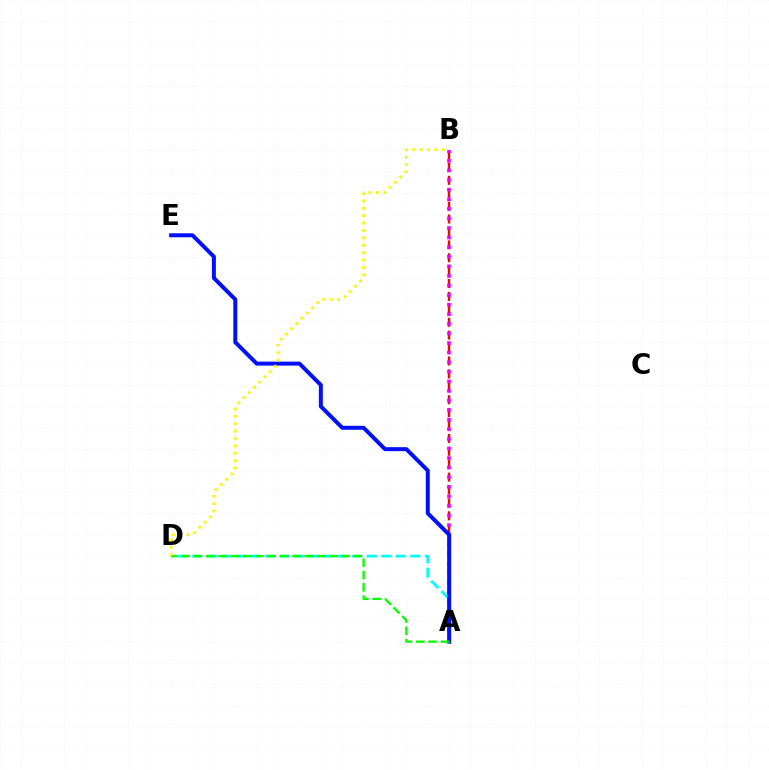{('A', 'B'): [{'color': '#ff0000', 'line_style': 'dashed', 'thickness': 1.75}, {'color': '#ee00ff', 'line_style': 'dotted', 'thickness': 2.6}], ('A', 'D'): [{'color': '#00fff6', 'line_style': 'dashed', 'thickness': 1.98}, {'color': '#08ff00', 'line_style': 'dashed', 'thickness': 1.67}], ('A', 'E'): [{'color': '#0010ff', 'line_style': 'solid', 'thickness': 2.87}], ('B', 'D'): [{'color': '#fcf500', 'line_style': 'dotted', 'thickness': 2.01}]}